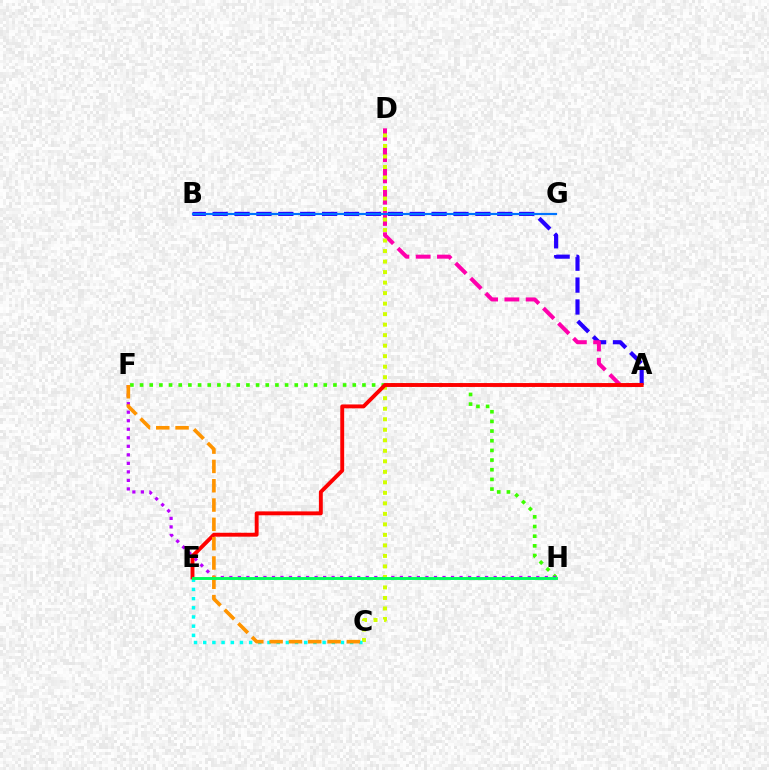{('A', 'B'): [{'color': '#2500ff', 'line_style': 'dashed', 'thickness': 2.97}], ('F', 'H'): [{'color': '#3dff00', 'line_style': 'dotted', 'thickness': 2.63}, {'color': '#b900ff', 'line_style': 'dotted', 'thickness': 2.32}], ('A', 'D'): [{'color': '#ff00ac', 'line_style': 'dashed', 'thickness': 2.89}], ('C', 'D'): [{'color': '#d1ff00', 'line_style': 'dotted', 'thickness': 2.86}], ('A', 'E'): [{'color': '#ff0000', 'line_style': 'solid', 'thickness': 2.8}], ('B', 'G'): [{'color': '#0074ff', 'line_style': 'solid', 'thickness': 1.56}], ('C', 'E'): [{'color': '#00fff6', 'line_style': 'dotted', 'thickness': 2.5}], ('C', 'F'): [{'color': '#ff9400', 'line_style': 'dashed', 'thickness': 2.62}], ('E', 'H'): [{'color': '#00ff5c', 'line_style': 'solid', 'thickness': 2.09}]}